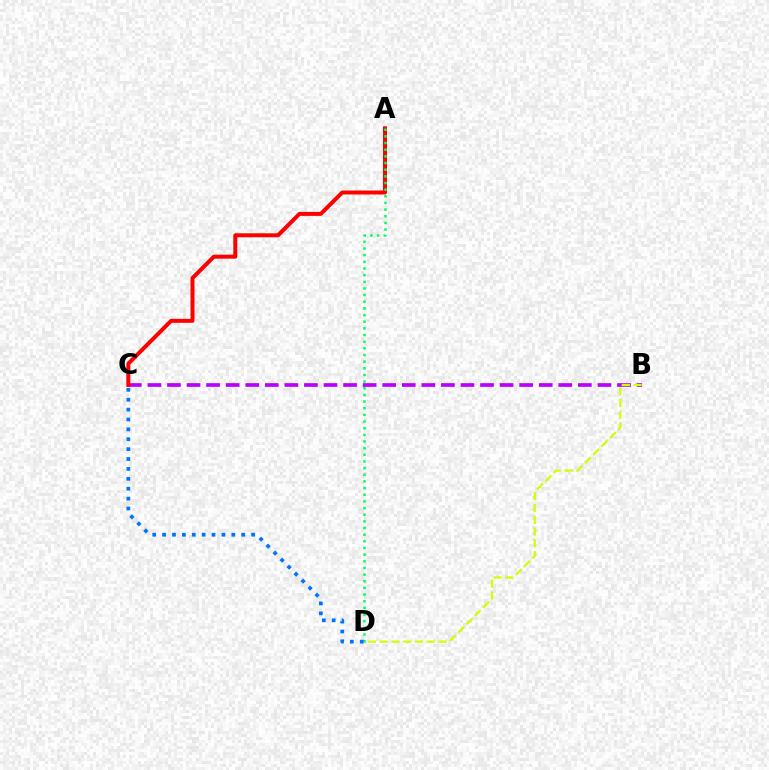{('B', 'C'): [{'color': '#b900ff', 'line_style': 'dashed', 'thickness': 2.66}], ('A', 'C'): [{'color': '#ff0000', 'line_style': 'solid', 'thickness': 2.87}], ('B', 'D'): [{'color': '#d1ff00', 'line_style': 'dashed', 'thickness': 1.6}], ('A', 'D'): [{'color': '#00ff5c', 'line_style': 'dotted', 'thickness': 1.81}], ('C', 'D'): [{'color': '#0074ff', 'line_style': 'dotted', 'thickness': 2.69}]}